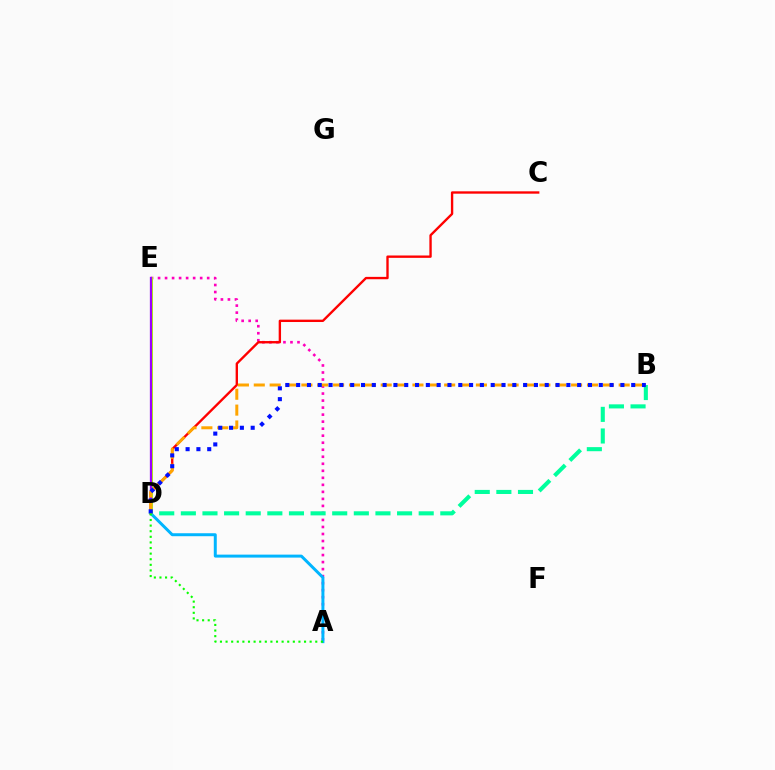{('A', 'E'): [{'color': '#ff00bd', 'line_style': 'dotted', 'thickness': 1.91}], ('D', 'E'): [{'color': '#b3ff00', 'line_style': 'solid', 'thickness': 2.18}, {'color': '#9b00ff', 'line_style': 'solid', 'thickness': 1.62}], ('C', 'D'): [{'color': '#ff0000', 'line_style': 'solid', 'thickness': 1.7}], ('A', 'D'): [{'color': '#00b5ff', 'line_style': 'solid', 'thickness': 2.14}, {'color': '#08ff00', 'line_style': 'dotted', 'thickness': 1.52}], ('B', 'D'): [{'color': '#00ff9d', 'line_style': 'dashed', 'thickness': 2.94}, {'color': '#ffa500', 'line_style': 'dashed', 'thickness': 2.16}, {'color': '#0010ff', 'line_style': 'dotted', 'thickness': 2.94}]}